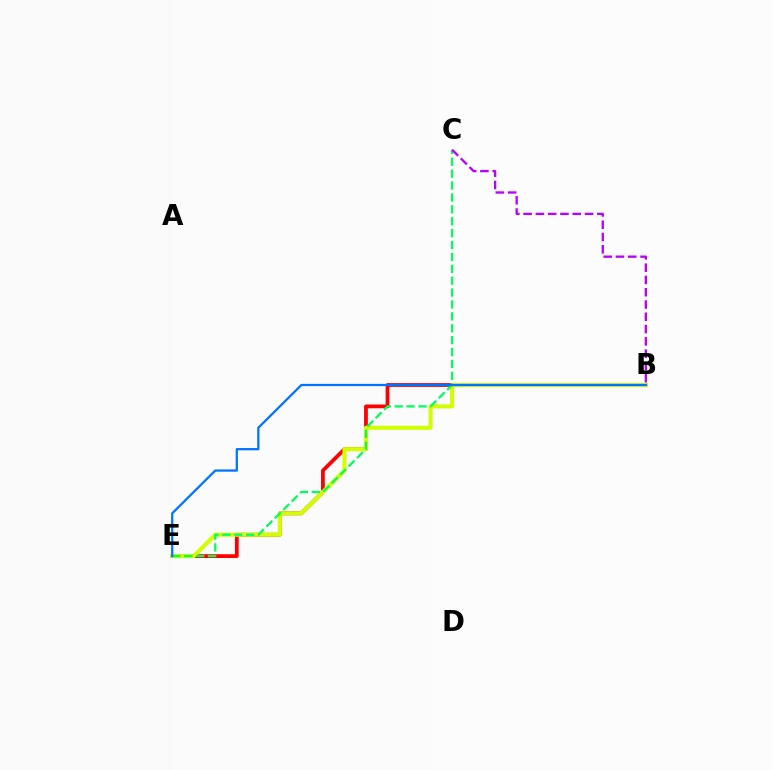{('B', 'E'): [{'color': '#ff0000', 'line_style': 'solid', 'thickness': 2.71}, {'color': '#d1ff00', 'line_style': 'solid', 'thickness': 2.91}, {'color': '#0074ff', 'line_style': 'solid', 'thickness': 1.63}], ('C', 'E'): [{'color': '#00ff5c', 'line_style': 'dashed', 'thickness': 1.62}], ('B', 'C'): [{'color': '#b900ff', 'line_style': 'dashed', 'thickness': 1.67}]}